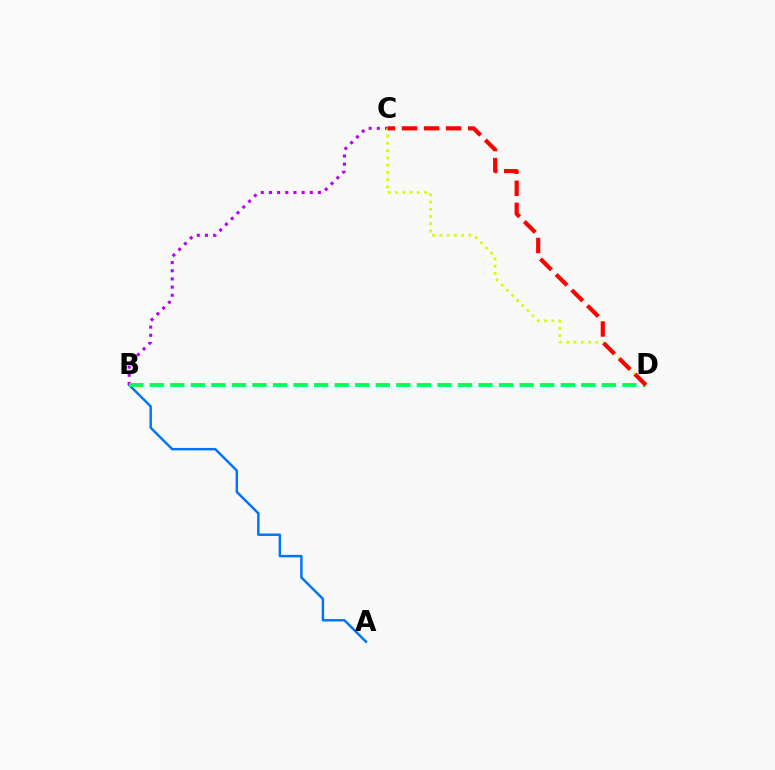{('A', 'B'): [{'color': '#0074ff', 'line_style': 'solid', 'thickness': 1.77}], ('B', 'C'): [{'color': '#b900ff', 'line_style': 'dotted', 'thickness': 2.22}], ('C', 'D'): [{'color': '#d1ff00', 'line_style': 'dotted', 'thickness': 1.97}, {'color': '#ff0000', 'line_style': 'dashed', 'thickness': 3.0}], ('B', 'D'): [{'color': '#00ff5c', 'line_style': 'dashed', 'thickness': 2.79}]}